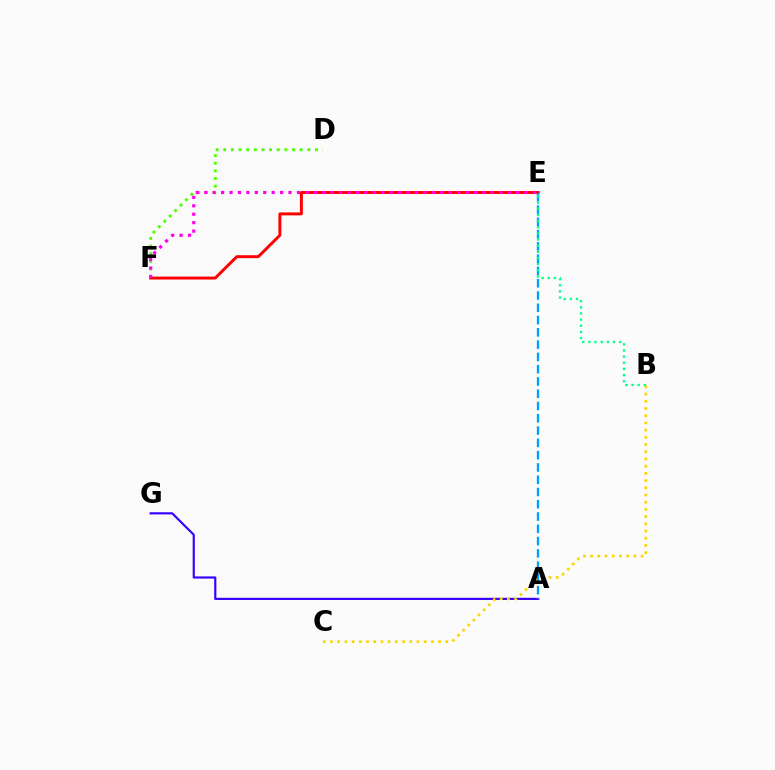{('A', 'G'): [{'color': '#3700ff', 'line_style': 'solid', 'thickness': 1.56}], ('D', 'F'): [{'color': '#4fff00', 'line_style': 'dotted', 'thickness': 2.08}], ('B', 'C'): [{'color': '#ffd500', 'line_style': 'dotted', 'thickness': 1.96}], ('E', 'F'): [{'color': '#ff0000', 'line_style': 'solid', 'thickness': 2.12}, {'color': '#ff00ed', 'line_style': 'dotted', 'thickness': 2.29}], ('A', 'E'): [{'color': '#009eff', 'line_style': 'dashed', 'thickness': 1.67}], ('B', 'E'): [{'color': '#00ff86', 'line_style': 'dotted', 'thickness': 1.67}]}